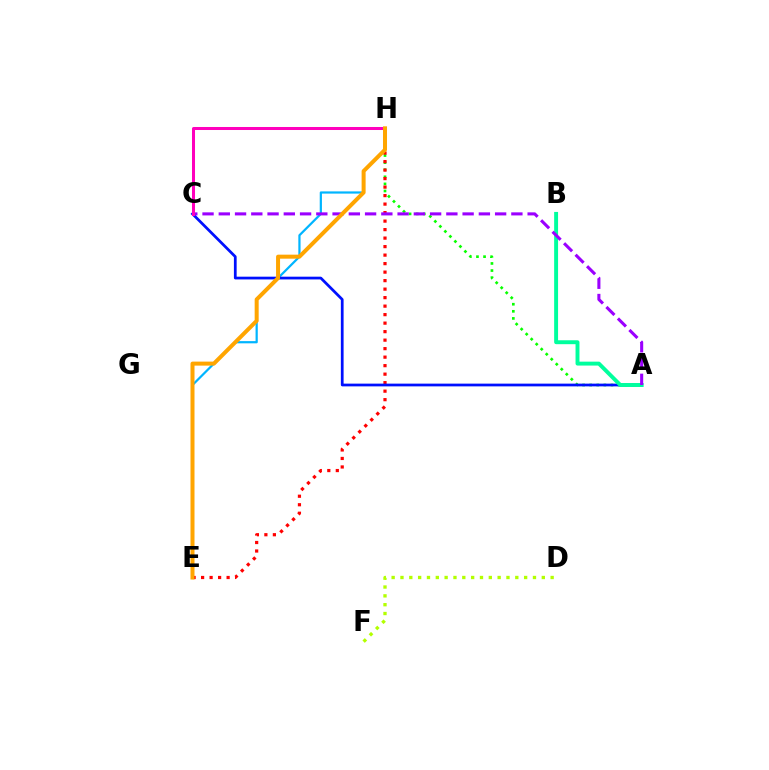{('A', 'H'): [{'color': '#08ff00', 'line_style': 'dotted', 'thickness': 1.93}], ('E', 'H'): [{'color': '#ff0000', 'line_style': 'dotted', 'thickness': 2.31}, {'color': '#00b5ff', 'line_style': 'solid', 'thickness': 1.59}, {'color': '#ffa500', 'line_style': 'solid', 'thickness': 2.88}], ('A', 'C'): [{'color': '#0010ff', 'line_style': 'solid', 'thickness': 1.98}, {'color': '#9b00ff', 'line_style': 'dashed', 'thickness': 2.21}], ('D', 'F'): [{'color': '#b3ff00', 'line_style': 'dotted', 'thickness': 2.4}], ('A', 'B'): [{'color': '#00ff9d', 'line_style': 'solid', 'thickness': 2.82}], ('C', 'H'): [{'color': '#ff00bd', 'line_style': 'solid', 'thickness': 2.17}]}